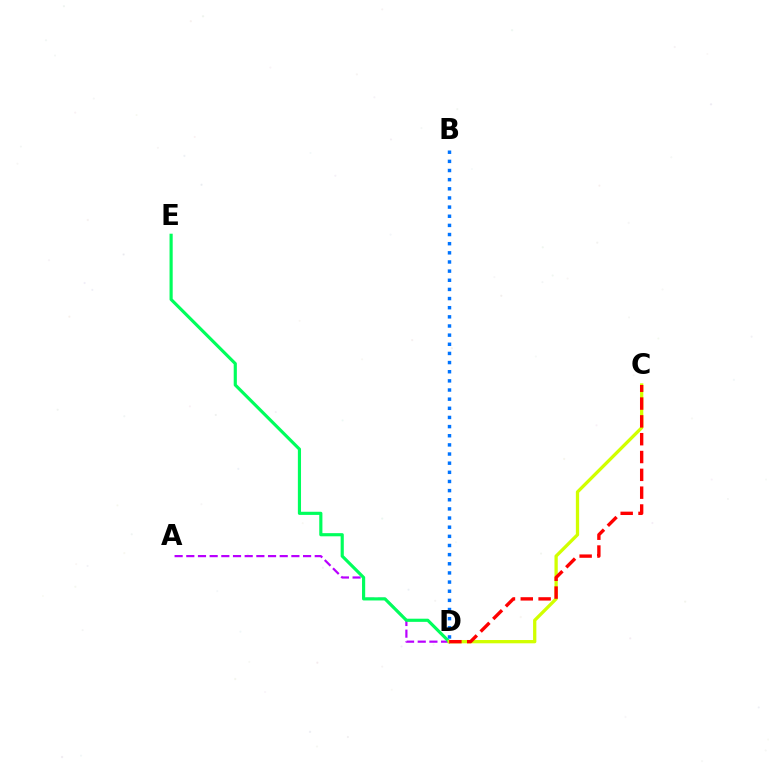{('A', 'D'): [{'color': '#b900ff', 'line_style': 'dashed', 'thickness': 1.59}], ('D', 'E'): [{'color': '#00ff5c', 'line_style': 'solid', 'thickness': 2.27}], ('C', 'D'): [{'color': '#d1ff00', 'line_style': 'solid', 'thickness': 2.36}, {'color': '#ff0000', 'line_style': 'dashed', 'thickness': 2.42}], ('B', 'D'): [{'color': '#0074ff', 'line_style': 'dotted', 'thickness': 2.48}]}